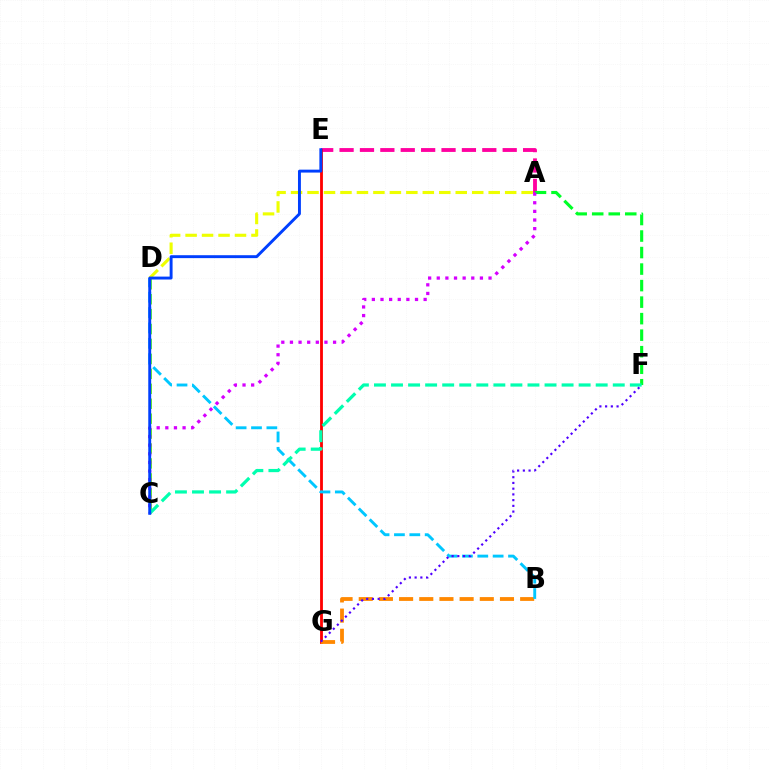{('A', 'E'): [{'color': '#ff00a0', 'line_style': 'dashed', 'thickness': 2.77}], ('E', 'G'): [{'color': '#ff0000', 'line_style': 'solid', 'thickness': 2.03}], ('B', 'G'): [{'color': '#ff8800', 'line_style': 'dashed', 'thickness': 2.74}], ('C', 'D'): [{'color': '#66ff00', 'line_style': 'dashed', 'thickness': 2.03}], ('B', 'D'): [{'color': '#00c7ff', 'line_style': 'dashed', 'thickness': 2.09}], ('A', 'F'): [{'color': '#00ff27', 'line_style': 'dashed', 'thickness': 2.24}], ('A', 'D'): [{'color': '#eeff00', 'line_style': 'dashed', 'thickness': 2.24}], ('C', 'F'): [{'color': '#00ffaf', 'line_style': 'dashed', 'thickness': 2.32}], ('A', 'C'): [{'color': '#d600ff', 'line_style': 'dotted', 'thickness': 2.34}], ('F', 'G'): [{'color': '#4f00ff', 'line_style': 'dotted', 'thickness': 1.56}], ('C', 'E'): [{'color': '#003fff', 'line_style': 'solid', 'thickness': 2.1}]}